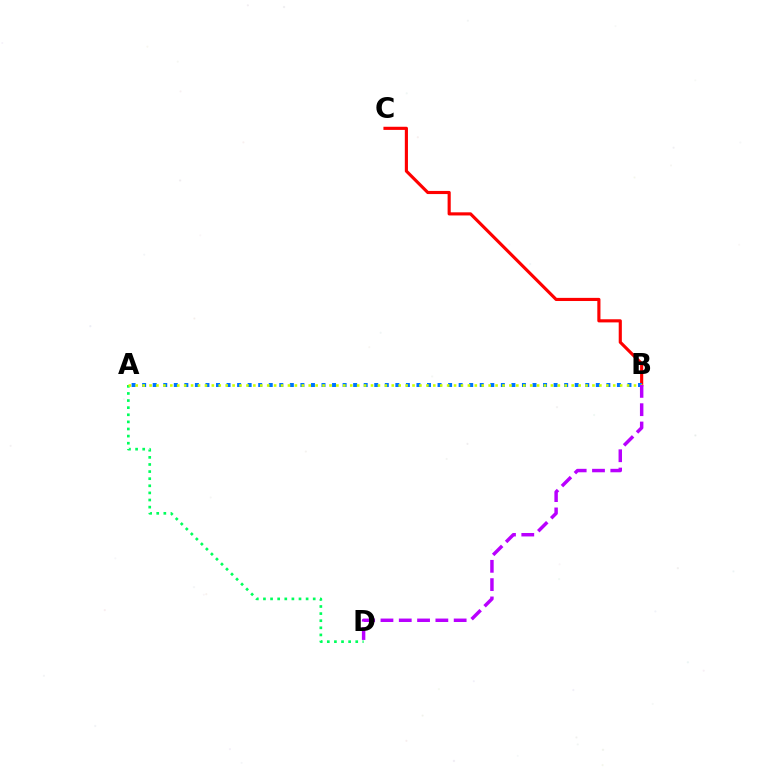{('B', 'C'): [{'color': '#ff0000', 'line_style': 'solid', 'thickness': 2.26}], ('A', 'B'): [{'color': '#0074ff', 'line_style': 'dotted', 'thickness': 2.87}, {'color': '#d1ff00', 'line_style': 'dotted', 'thickness': 1.88}], ('A', 'D'): [{'color': '#00ff5c', 'line_style': 'dotted', 'thickness': 1.93}], ('B', 'D'): [{'color': '#b900ff', 'line_style': 'dashed', 'thickness': 2.49}]}